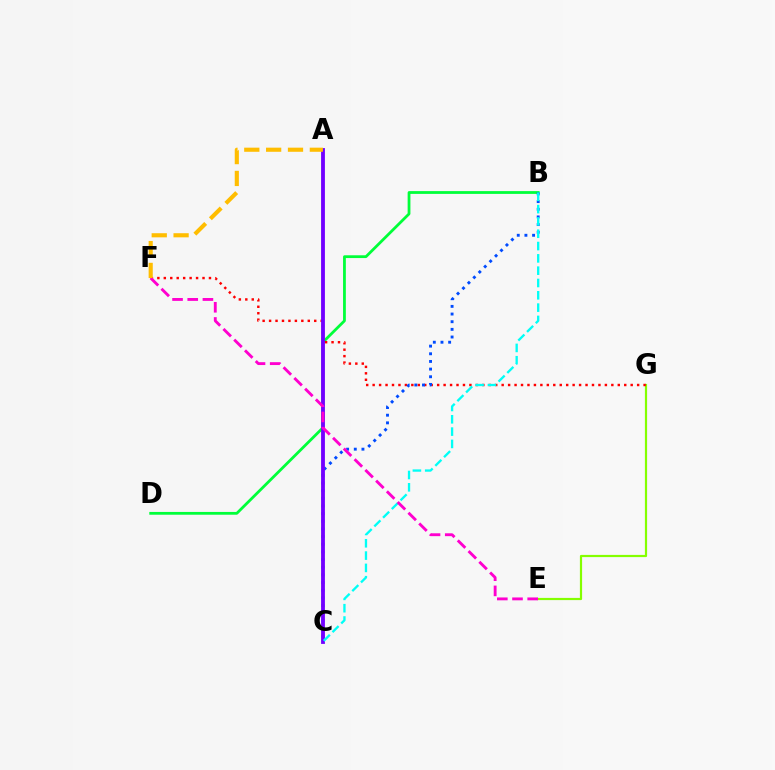{('E', 'G'): [{'color': '#84ff00', 'line_style': 'solid', 'thickness': 1.58}], ('B', 'D'): [{'color': '#00ff39', 'line_style': 'solid', 'thickness': 2.0}], ('F', 'G'): [{'color': '#ff0000', 'line_style': 'dotted', 'thickness': 1.75}], ('B', 'C'): [{'color': '#004bff', 'line_style': 'dotted', 'thickness': 2.08}, {'color': '#00fff6', 'line_style': 'dashed', 'thickness': 1.67}], ('A', 'C'): [{'color': '#7200ff', 'line_style': 'solid', 'thickness': 2.75}], ('E', 'F'): [{'color': '#ff00cf', 'line_style': 'dashed', 'thickness': 2.06}], ('A', 'F'): [{'color': '#ffbd00', 'line_style': 'dashed', 'thickness': 2.97}]}